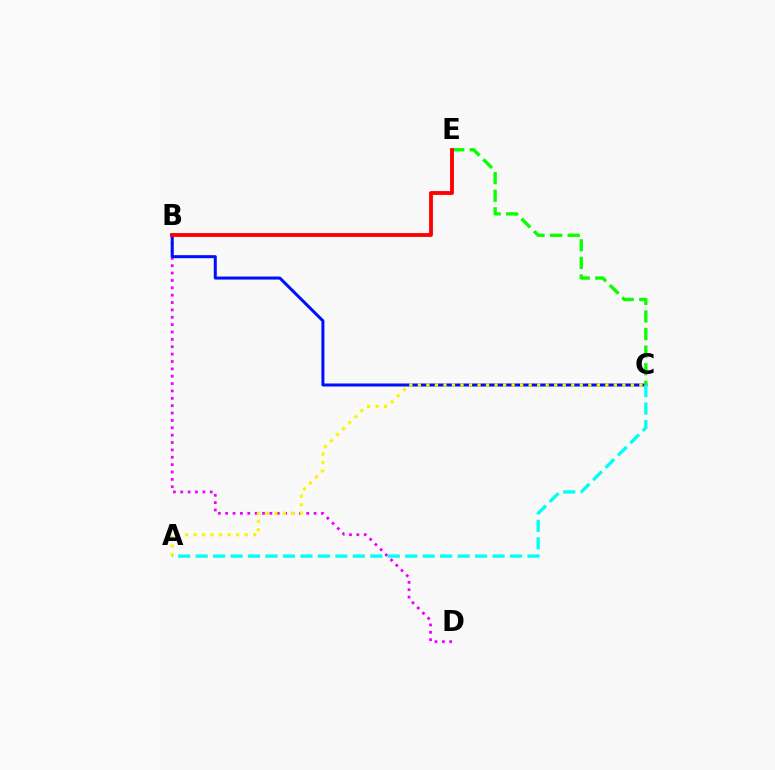{('B', 'D'): [{'color': '#ee00ff', 'line_style': 'dotted', 'thickness': 2.0}], ('B', 'C'): [{'color': '#0010ff', 'line_style': 'solid', 'thickness': 2.17}], ('A', 'C'): [{'color': '#fcf500', 'line_style': 'dotted', 'thickness': 2.32}, {'color': '#00fff6', 'line_style': 'dashed', 'thickness': 2.37}], ('C', 'E'): [{'color': '#08ff00', 'line_style': 'dashed', 'thickness': 2.39}], ('B', 'E'): [{'color': '#ff0000', 'line_style': 'solid', 'thickness': 2.78}]}